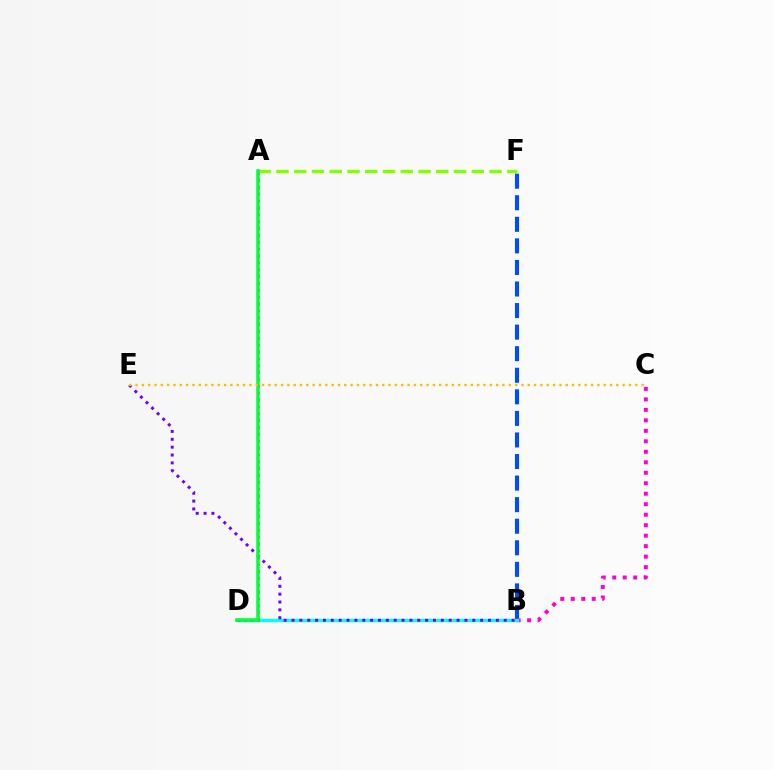{('B', 'F'): [{'color': '#004bff', 'line_style': 'dashed', 'thickness': 2.93}], ('B', 'C'): [{'color': '#ff00cf', 'line_style': 'dotted', 'thickness': 2.85}], ('B', 'D'): [{'color': '#00fff6', 'line_style': 'solid', 'thickness': 2.41}], ('B', 'E'): [{'color': '#7200ff', 'line_style': 'dotted', 'thickness': 2.14}], ('A', 'D'): [{'color': '#ff0000', 'line_style': 'dotted', 'thickness': 1.86}, {'color': '#00ff39', 'line_style': 'solid', 'thickness': 2.53}], ('A', 'F'): [{'color': '#84ff00', 'line_style': 'dashed', 'thickness': 2.41}], ('C', 'E'): [{'color': '#ffbd00', 'line_style': 'dotted', 'thickness': 1.72}]}